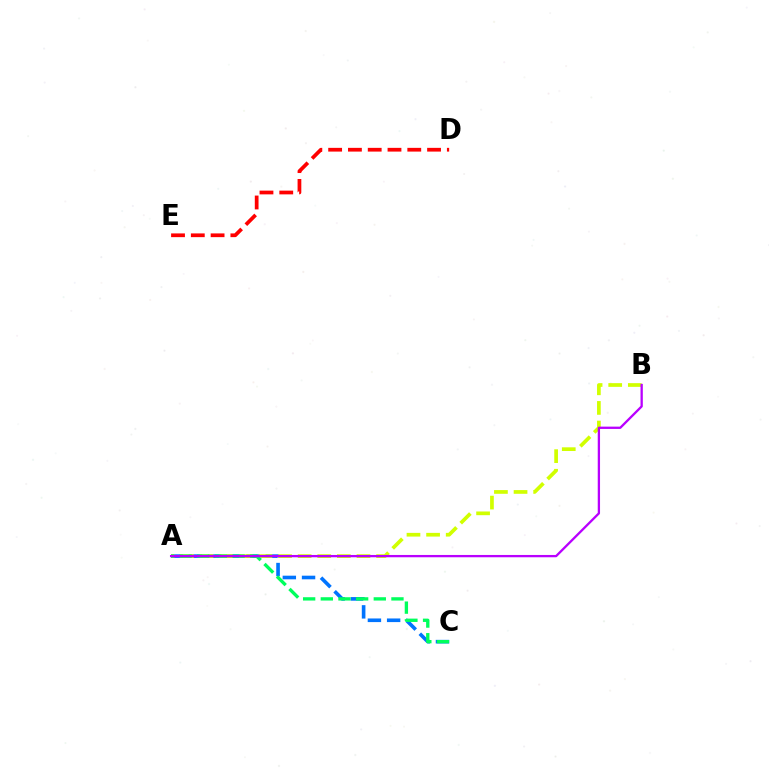{('A', 'C'): [{'color': '#0074ff', 'line_style': 'dashed', 'thickness': 2.61}, {'color': '#00ff5c', 'line_style': 'dashed', 'thickness': 2.4}], ('A', 'B'): [{'color': '#d1ff00', 'line_style': 'dashed', 'thickness': 2.66}, {'color': '#b900ff', 'line_style': 'solid', 'thickness': 1.66}], ('D', 'E'): [{'color': '#ff0000', 'line_style': 'dashed', 'thickness': 2.69}]}